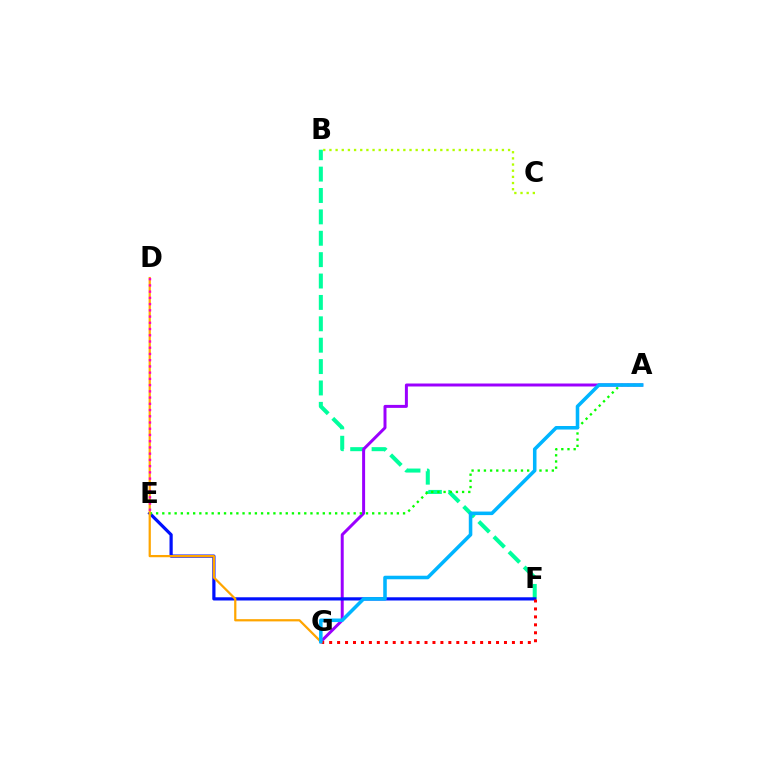{('B', 'F'): [{'color': '#00ff9d', 'line_style': 'dashed', 'thickness': 2.91}], ('B', 'C'): [{'color': '#b3ff00', 'line_style': 'dotted', 'thickness': 1.67}], ('A', 'G'): [{'color': '#9b00ff', 'line_style': 'solid', 'thickness': 2.15}, {'color': '#00b5ff', 'line_style': 'solid', 'thickness': 2.55}], ('E', 'F'): [{'color': '#0010ff', 'line_style': 'solid', 'thickness': 2.31}], ('A', 'E'): [{'color': '#08ff00', 'line_style': 'dotted', 'thickness': 1.68}], ('F', 'G'): [{'color': '#ff0000', 'line_style': 'dotted', 'thickness': 2.16}], ('D', 'G'): [{'color': '#ffa500', 'line_style': 'solid', 'thickness': 1.61}], ('D', 'E'): [{'color': '#ff00bd', 'line_style': 'dotted', 'thickness': 1.69}]}